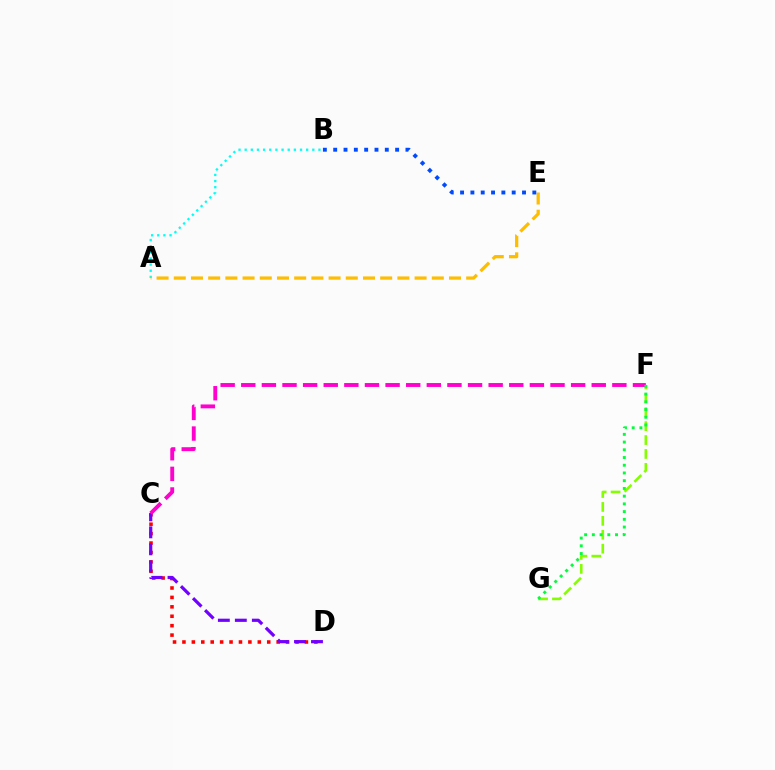{('A', 'B'): [{'color': '#00fff6', 'line_style': 'dotted', 'thickness': 1.67}], ('C', 'D'): [{'color': '#ff0000', 'line_style': 'dotted', 'thickness': 2.56}, {'color': '#7200ff', 'line_style': 'dashed', 'thickness': 2.31}], ('A', 'E'): [{'color': '#ffbd00', 'line_style': 'dashed', 'thickness': 2.34}], ('B', 'E'): [{'color': '#004bff', 'line_style': 'dotted', 'thickness': 2.8}], ('F', 'G'): [{'color': '#84ff00', 'line_style': 'dashed', 'thickness': 1.89}, {'color': '#00ff39', 'line_style': 'dotted', 'thickness': 2.1}], ('C', 'F'): [{'color': '#ff00cf', 'line_style': 'dashed', 'thickness': 2.8}]}